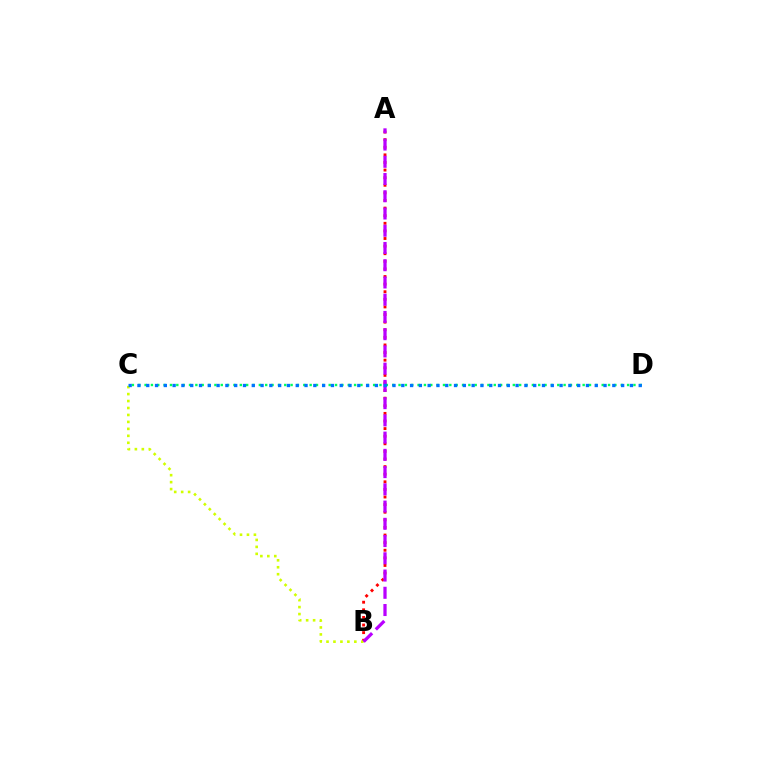{('A', 'B'): [{'color': '#ff0000', 'line_style': 'dotted', 'thickness': 2.07}, {'color': '#b900ff', 'line_style': 'dashed', 'thickness': 2.34}], ('B', 'C'): [{'color': '#d1ff00', 'line_style': 'dotted', 'thickness': 1.89}], ('C', 'D'): [{'color': '#00ff5c', 'line_style': 'dotted', 'thickness': 1.73}, {'color': '#0074ff', 'line_style': 'dotted', 'thickness': 2.39}]}